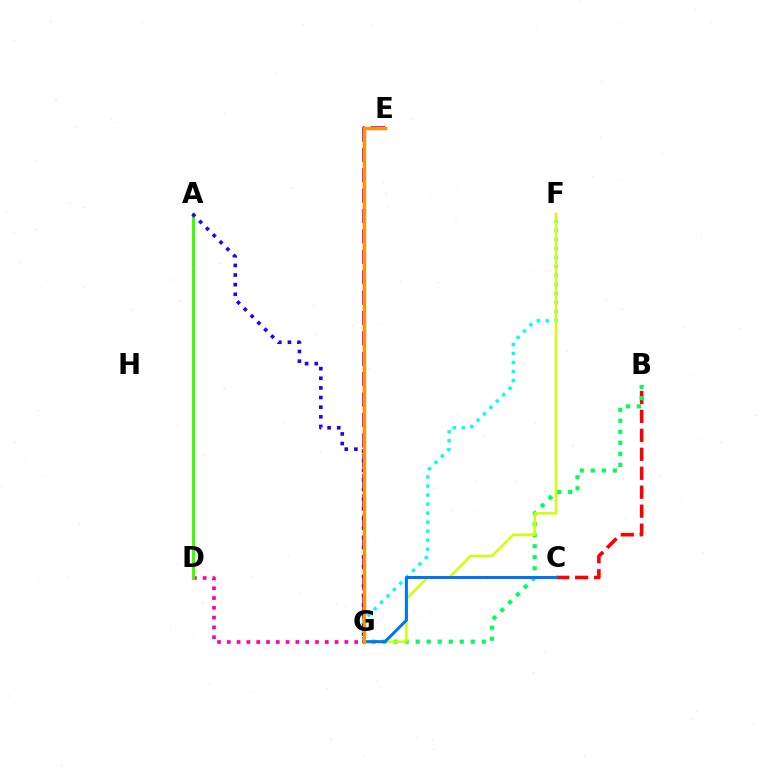{('D', 'G'): [{'color': '#ff00ac', 'line_style': 'dotted', 'thickness': 2.66}], ('A', 'D'): [{'color': '#3dff00', 'line_style': 'solid', 'thickness': 2.16}], ('E', 'G'): [{'color': '#b900ff', 'line_style': 'dashed', 'thickness': 2.77}, {'color': '#ff9400', 'line_style': 'solid', 'thickness': 2.47}], ('B', 'C'): [{'color': '#ff0000', 'line_style': 'dashed', 'thickness': 2.58}], ('B', 'G'): [{'color': '#00ff5c', 'line_style': 'dotted', 'thickness': 3.0}], ('A', 'G'): [{'color': '#2500ff', 'line_style': 'dotted', 'thickness': 2.62}], ('F', 'G'): [{'color': '#00fff6', 'line_style': 'dotted', 'thickness': 2.45}, {'color': '#d1ff00', 'line_style': 'solid', 'thickness': 1.78}], ('C', 'G'): [{'color': '#0074ff', 'line_style': 'solid', 'thickness': 2.18}]}